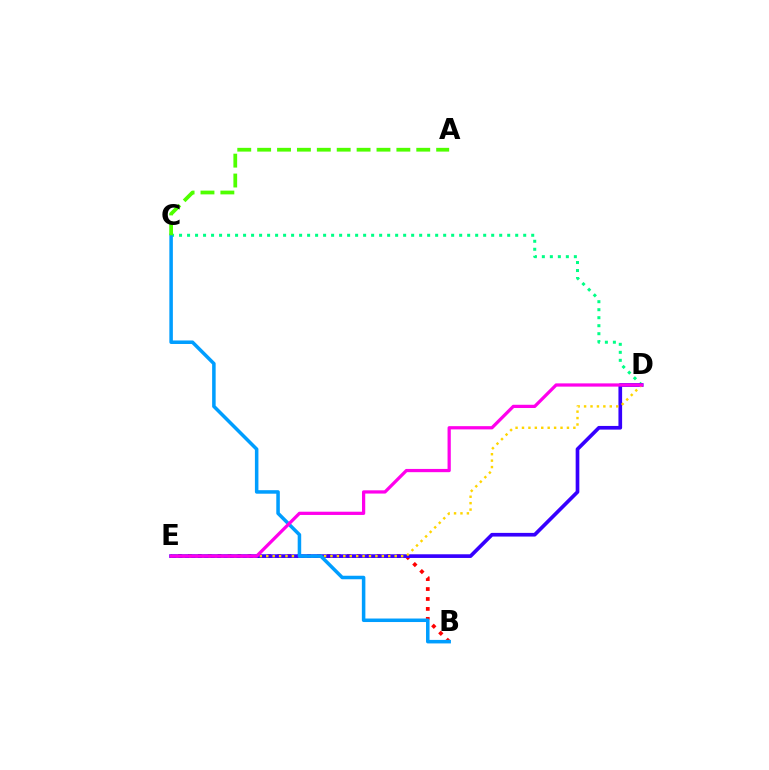{('C', 'D'): [{'color': '#00ff86', 'line_style': 'dotted', 'thickness': 2.17}], ('B', 'E'): [{'color': '#ff0000', 'line_style': 'dotted', 'thickness': 2.7}], ('D', 'E'): [{'color': '#3700ff', 'line_style': 'solid', 'thickness': 2.64}, {'color': '#ffd500', 'line_style': 'dotted', 'thickness': 1.74}, {'color': '#ff00ed', 'line_style': 'solid', 'thickness': 2.33}], ('B', 'C'): [{'color': '#009eff', 'line_style': 'solid', 'thickness': 2.53}], ('A', 'C'): [{'color': '#4fff00', 'line_style': 'dashed', 'thickness': 2.7}]}